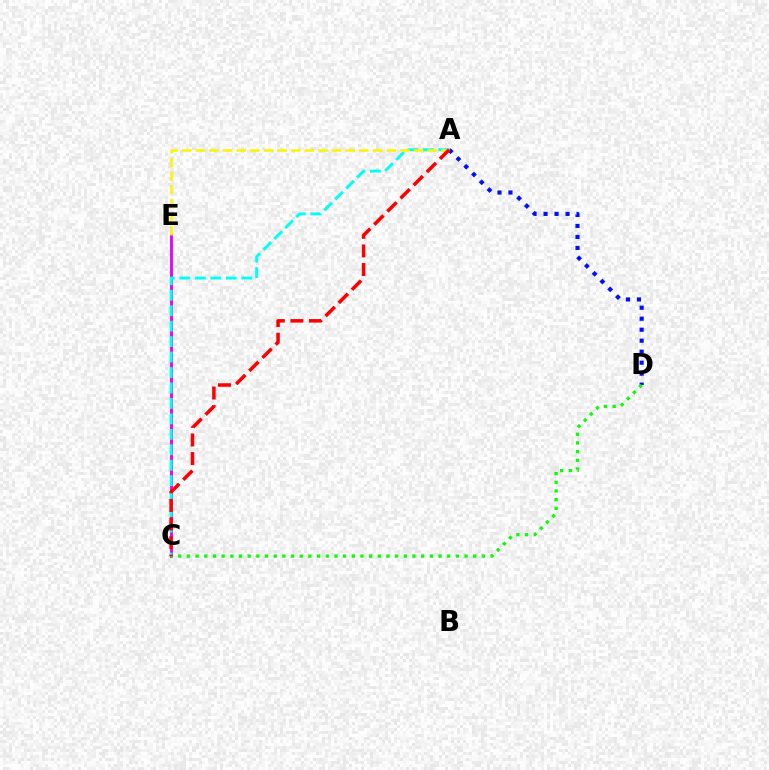{('C', 'E'): [{'color': '#ee00ff', 'line_style': 'solid', 'thickness': 2.08}], ('A', 'D'): [{'color': '#0010ff', 'line_style': 'dotted', 'thickness': 2.99}], ('A', 'C'): [{'color': '#00fff6', 'line_style': 'dashed', 'thickness': 2.1}, {'color': '#ff0000', 'line_style': 'dashed', 'thickness': 2.53}], ('C', 'D'): [{'color': '#08ff00', 'line_style': 'dotted', 'thickness': 2.36}], ('A', 'E'): [{'color': '#fcf500', 'line_style': 'dashed', 'thickness': 1.85}]}